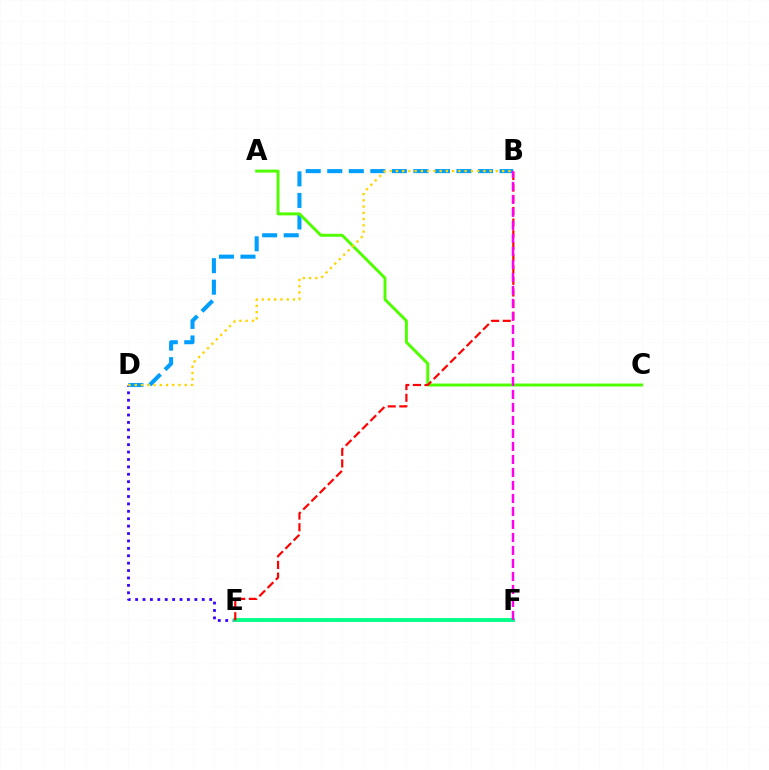{('D', 'E'): [{'color': '#3700ff', 'line_style': 'dotted', 'thickness': 2.01}], ('E', 'F'): [{'color': '#00ff86', 'line_style': 'solid', 'thickness': 2.76}], ('B', 'D'): [{'color': '#009eff', 'line_style': 'dashed', 'thickness': 2.93}, {'color': '#ffd500', 'line_style': 'dotted', 'thickness': 1.7}], ('A', 'C'): [{'color': '#4fff00', 'line_style': 'solid', 'thickness': 2.12}], ('B', 'E'): [{'color': '#ff0000', 'line_style': 'dashed', 'thickness': 1.58}], ('B', 'F'): [{'color': '#ff00ed', 'line_style': 'dashed', 'thickness': 1.77}]}